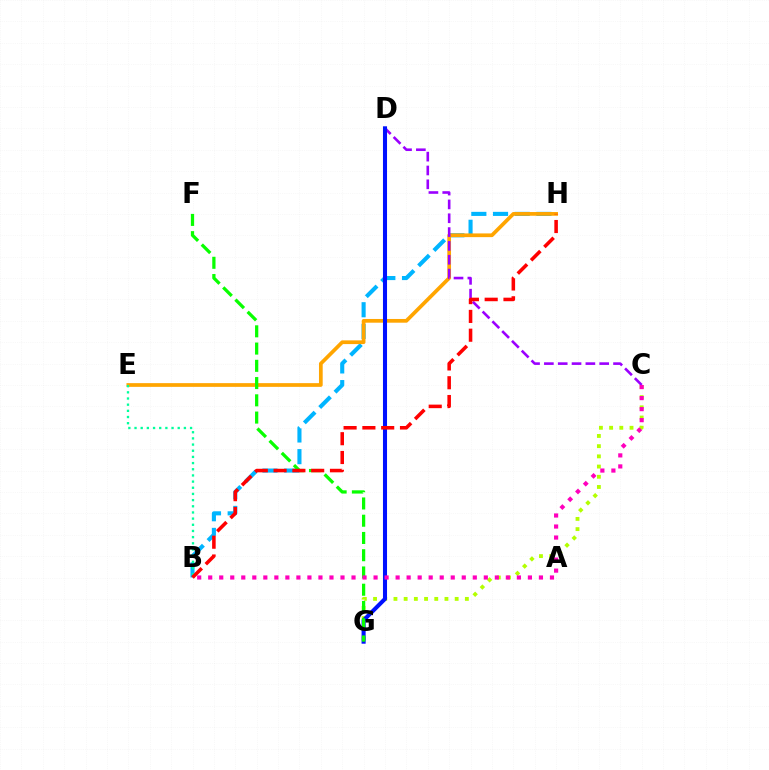{('B', 'H'): [{'color': '#00b5ff', 'line_style': 'dashed', 'thickness': 2.95}, {'color': '#ff0000', 'line_style': 'dashed', 'thickness': 2.55}], ('C', 'G'): [{'color': '#b3ff00', 'line_style': 'dotted', 'thickness': 2.77}], ('E', 'H'): [{'color': '#ffa500', 'line_style': 'solid', 'thickness': 2.68}], ('C', 'D'): [{'color': '#9b00ff', 'line_style': 'dashed', 'thickness': 1.88}], ('D', 'G'): [{'color': '#0010ff', 'line_style': 'solid', 'thickness': 2.92}], ('B', 'E'): [{'color': '#00ff9d', 'line_style': 'dotted', 'thickness': 1.68}], ('F', 'G'): [{'color': '#08ff00', 'line_style': 'dashed', 'thickness': 2.34}], ('B', 'C'): [{'color': '#ff00bd', 'line_style': 'dotted', 'thickness': 3.0}]}